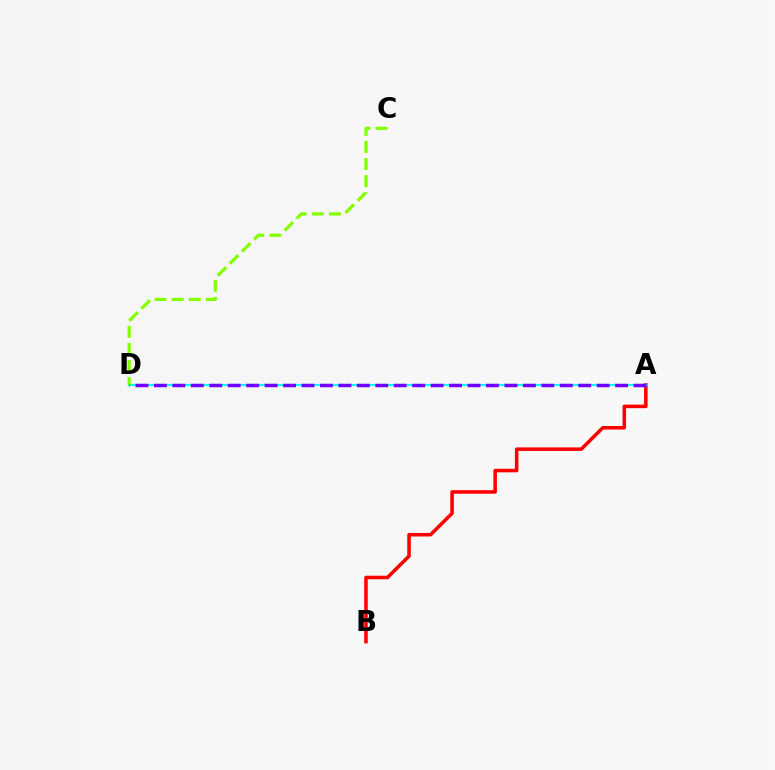{('A', 'B'): [{'color': '#ff0000', 'line_style': 'solid', 'thickness': 2.54}], ('A', 'D'): [{'color': '#00fff6', 'line_style': 'solid', 'thickness': 1.53}, {'color': '#7200ff', 'line_style': 'dashed', 'thickness': 2.51}], ('C', 'D'): [{'color': '#84ff00', 'line_style': 'dashed', 'thickness': 2.32}]}